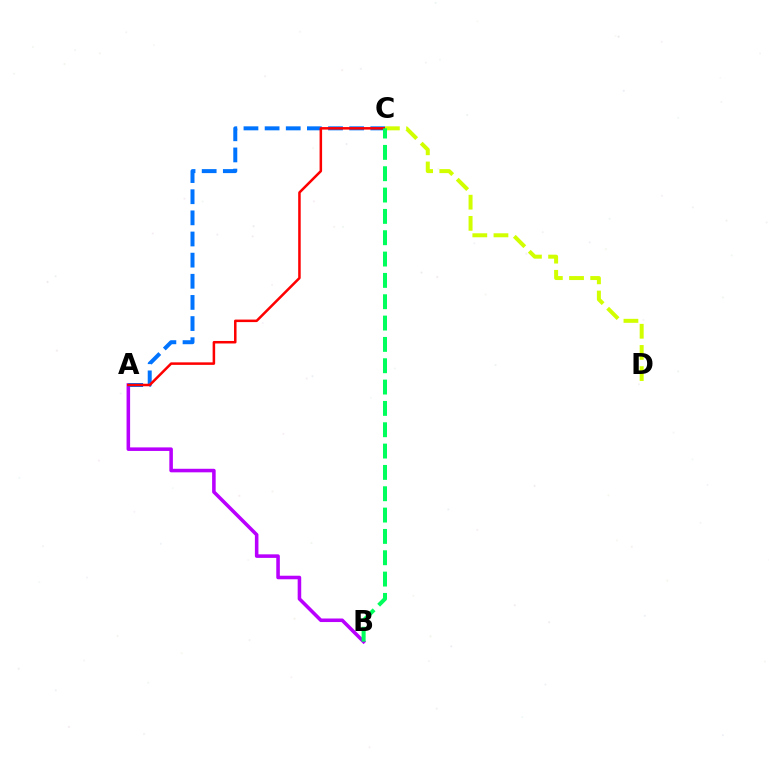{('A', 'B'): [{'color': '#b900ff', 'line_style': 'solid', 'thickness': 2.56}], ('A', 'C'): [{'color': '#0074ff', 'line_style': 'dashed', 'thickness': 2.87}, {'color': '#ff0000', 'line_style': 'solid', 'thickness': 1.81}], ('C', 'D'): [{'color': '#d1ff00', 'line_style': 'dashed', 'thickness': 2.87}], ('B', 'C'): [{'color': '#00ff5c', 'line_style': 'dashed', 'thickness': 2.9}]}